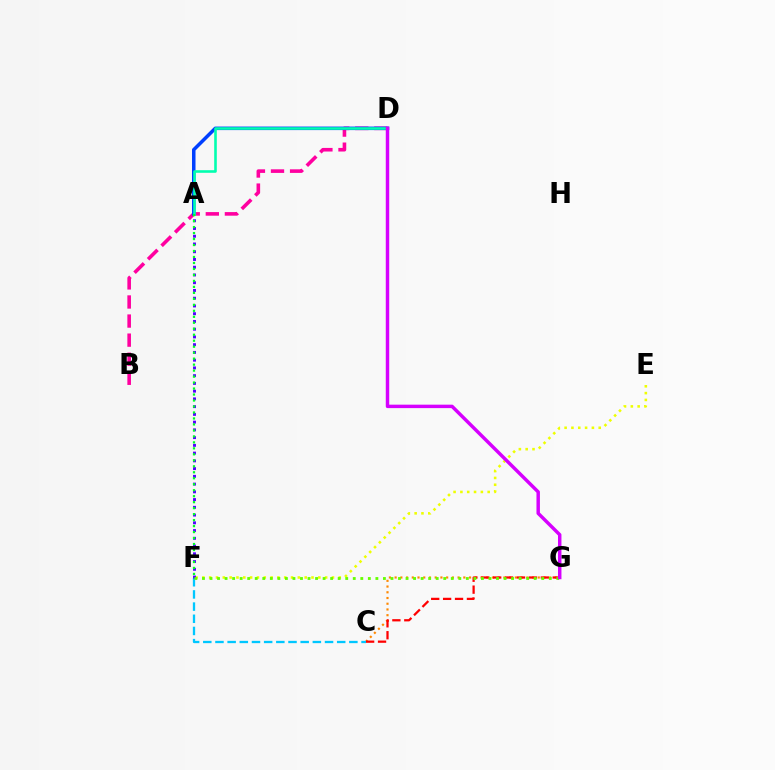{('B', 'D'): [{'color': '#ff00a0', 'line_style': 'dashed', 'thickness': 2.59}], ('C', 'G'): [{'color': '#ff8800', 'line_style': 'dotted', 'thickness': 1.56}, {'color': '#ff0000', 'line_style': 'dashed', 'thickness': 1.62}], ('E', 'F'): [{'color': '#eeff00', 'line_style': 'dotted', 'thickness': 1.85}], ('C', 'F'): [{'color': '#00c7ff', 'line_style': 'dashed', 'thickness': 1.65}], ('A', 'D'): [{'color': '#003fff', 'line_style': 'solid', 'thickness': 2.53}, {'color': '#00ffaf', 'line_style': 'solid', 'thickness': 1.87}], ('A', 'F'): [{'color': '#4f00ff', 'line_style': 'dotted', 'thickness': 2.1}, {'color': '#00ff27', 'line_style': 'dotted', 'thickness': 1.62}], ('F', 'G'): [{'color': '#66ff00', 'line_style': 'dotted', 'thickness': 2.05}], ('D', 'G'): [{'color': '#d600ff', 'line_style': 'solid', 'thickness': 2.49}]}